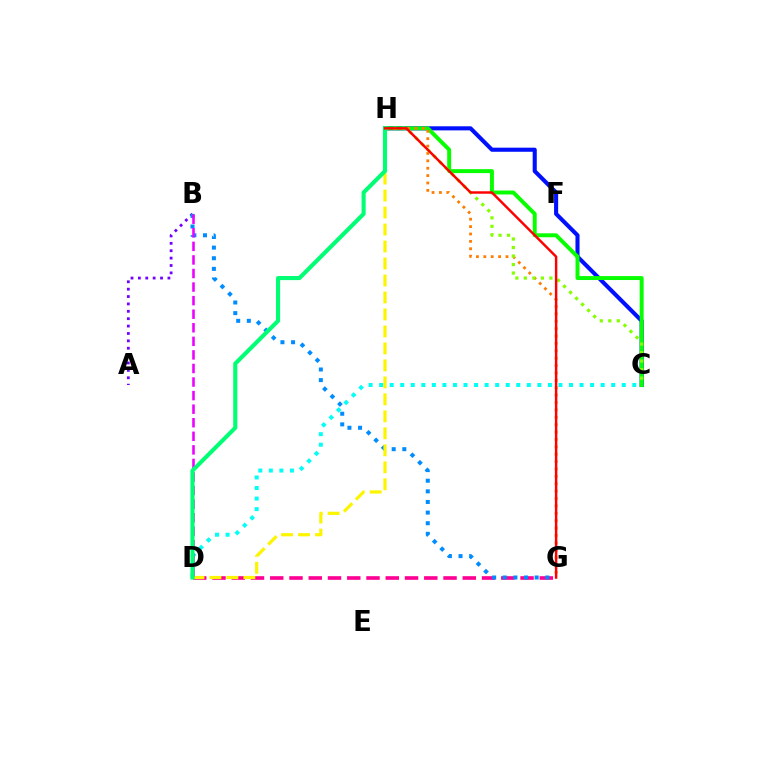{('C', 'H'): [{'color': '#0010ff', 'line_style': 'solid', 'thickness': 2.94}, {'color': '#08ff00', 'line_style': 'solid', 'thickness': 2.84}, {'color': '#84ff00', 'line_style': 'dotted', 'thickness': 2.31}], ('D', 'G'): [{'color': '#ff0094', 'line_style': 'dashed', 'thickness': 2.62}], ('A', 'B'): [{'color': '#7200ff', 'line_style': 'dotted', 'thickness': 2.01}], ('C', 'D'): [{'color': '#00fff6', 'line_style': 'dotted', 'thickness': 2.87}], ('B', 'G'): [{'color': '#008cff', 'line_style': 'dotted', 'thickness': 2.89}], ('D', 'H'): [{'color': '#fcf500', 'line_style': 'dashed', 'thickness': 2.31}, {'color': '#00ff74', 'line_style': 'solid', 'thickness': 2.95}], ('G', 'H'): [{'color': '#ff7c00', 'line_style': 'dotted', 'thickness': 2.01}, {'color': '#ff0000', 'line_style': 'solid', 'thickness': 1.76}], ('B', 'D'): [{'color': '#ee00ff', 'line_style': 'dashed', 'thickness': 1.84}]}